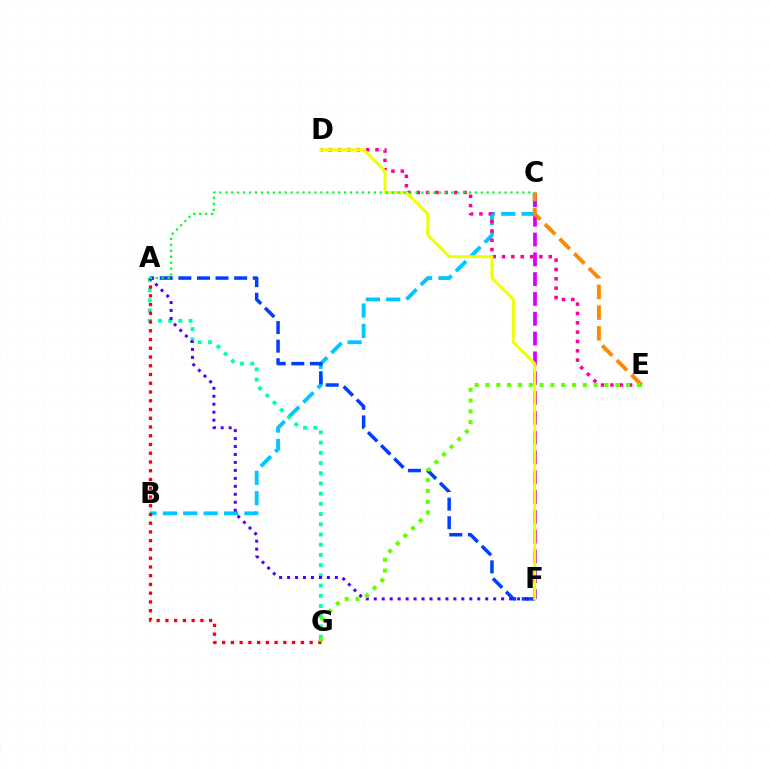{('B', 'C'): [{'color': '#00c7ff', 'line_style': 'dashed', 'thickness': 2.77}], ('D', 'E'): [{'color': '#ff00a0', 'line_style': 'dotted', 'thickness': 2.54}], ('C', 'F'): [{'color': '#d600ff', 'line_style': 'dashed', 'thickness': 2.69}], ('A', 'G'): [{'color': '#00ffaf', 'line_style': 'dotted', 'thickness': 2.77}, {'color': '#ff0000', 'line_style': 'dotted', 'thickness': 2.38}], ('C', 'E'): [{'color': '#ff8800', 'line_style': 'dashed', 'thickness': 2.82}], ('A', 'F'): [{'color': '#003fff', 'line_style': 'dashed', 'thickness': 2.53}, {'color': '#4f00ff', 'line_style': 'dotted', 'thickness': 2.16}], ('E', 'G'): [{'color': '#66ff00', 'line_style': 'dotted', 'thickness': 2.94}], ('D', 'F'): [{'color': '#eeff00', 'line_style': 'solid', 'thickness': 2.12}], ('A', 'C'): [{'color': '#00ff27', 'line_style': 'dotted', 'thickness': 1.61}]}